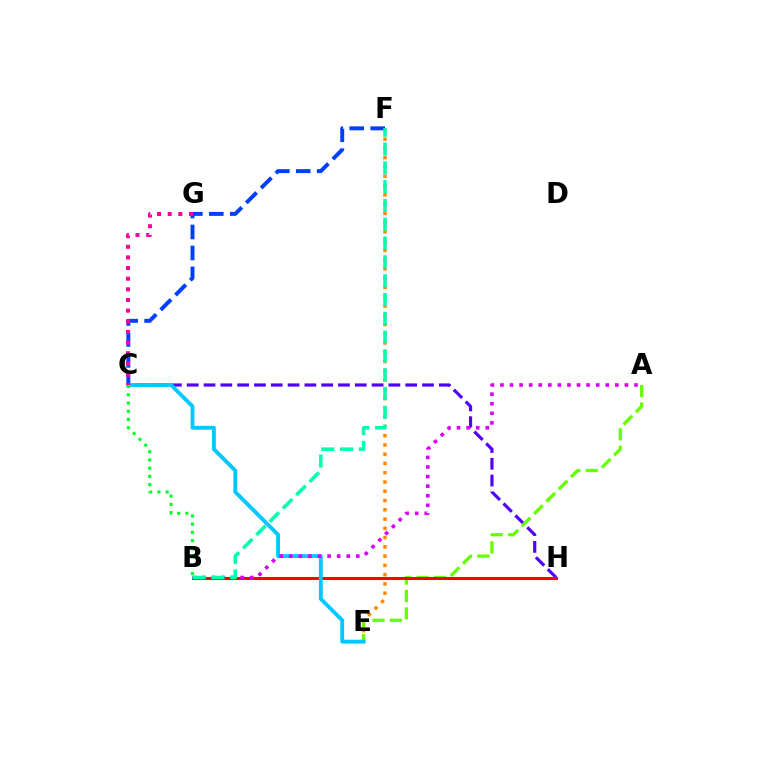{('E', 'F'): [{'color': '#ff8800', 'line_style': 'dotted', 'thickness': 2.52}], ('C', 'H'): [{'color': '#4f00ff', 'line_style': 'dashed', 'thickness': 2.28}], ('C', 'F'): [{'color': '#003fff', 'line_style': 'dashed', 'thickness': 2.84}], ('A', 'E'): [{'color': '#66ff00', 'line_style': 'dashed', 'thickness': 2.36}], ('B', 'H'): [{'color': '#eeff00', 'line_style': 'solid', 'thickness': 1.51}, {'color': '#ff0000', 'line_style': 'solid', 'thickness': 2.14}], ('C', 'E'): [{'color': '#00c7ff', 'line_style': 'solid', 'thickness': 2.77}], ('C', 'G'): [{'color': '#ff00a0', 'line_style': 'dotted', 'thickness': 2.89}], ('A', 'B'): [{'color': '#d600ff', 'line_style': 'dotted', 'thickness': 2.6}], ('B', 'F'): [{'color': '#00ffaf', 'line_style': 'dashed', 'thickness': 2.56}], ('B', 'C'): [{'color': '#00ff27', 'line_style': 'dotted', 'thickness': 2.24}]}